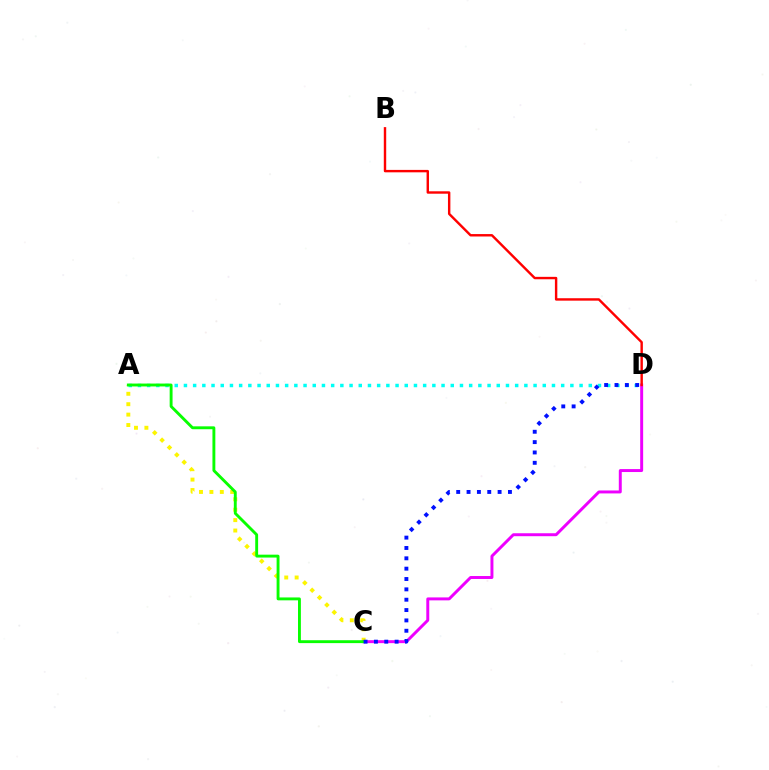{('A', 'D'): [{'color': '#00fff6', 'line_style': 'dotted', 'thickness': 2.5}], ('A', 'C'): [{'color': '#fcf500', 'line_style': 'dotted', 'thickness': 2.83}, {'color': '#08ff00', 'line_style': 'solid', 'thickness': 2.08}], ('C', 'D'): [{'color': '#ee00ff', 'line_style': 'solid', 'thickness': 2.13}, {'color': '#0010ff', 'line_style': 'dotted', 'thickness': 2.81}], ('B', 'D'): [{'color': '#ff0000', 'line_style': 'solid', 'thickness': 1.74}]}